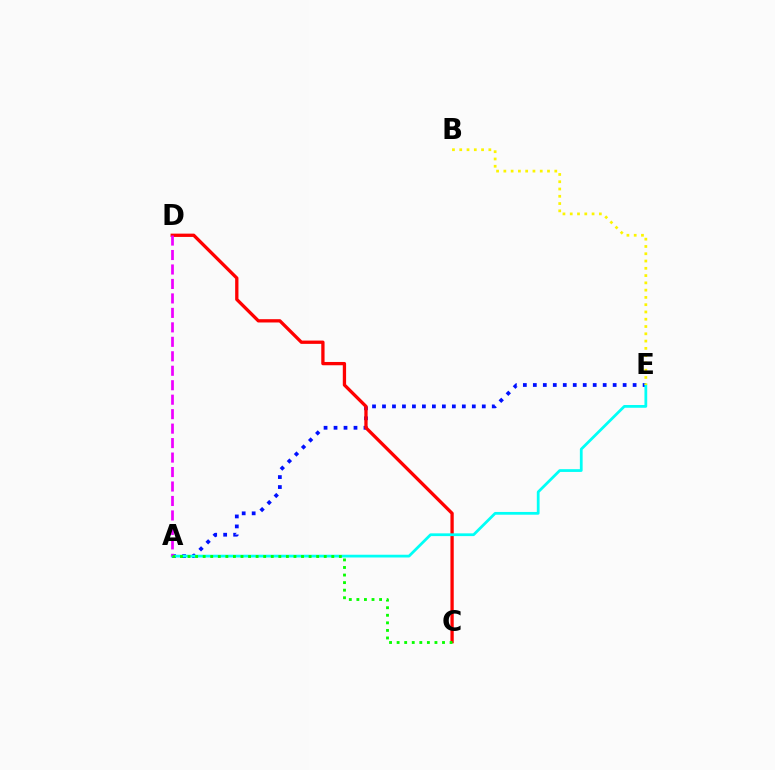{('A', 'E'): [{'color': '#0010ff', 'line_style': 'dotted', 'thickness': 2.71}, {'color': '#00fff6', 'line_style': 'solid', 'thickness': 1.98}], ('C', 'D'): [{'color': '#ff0000', 'line_style': 'solid', 'thickness': 2.37}], ('A', 'D'): [{'color': '#ee00ff', 'line_style': 'dashed', 'thickness': 1.97}], ('B', 'E'): [{'color': '#fcf500', 'line_style': 'dotted', 'thickness': 1.98}], ('A', 'C'): [{'color': '#08ff00', 'line_style': 'dotted', 'thickness': 2.06}]}